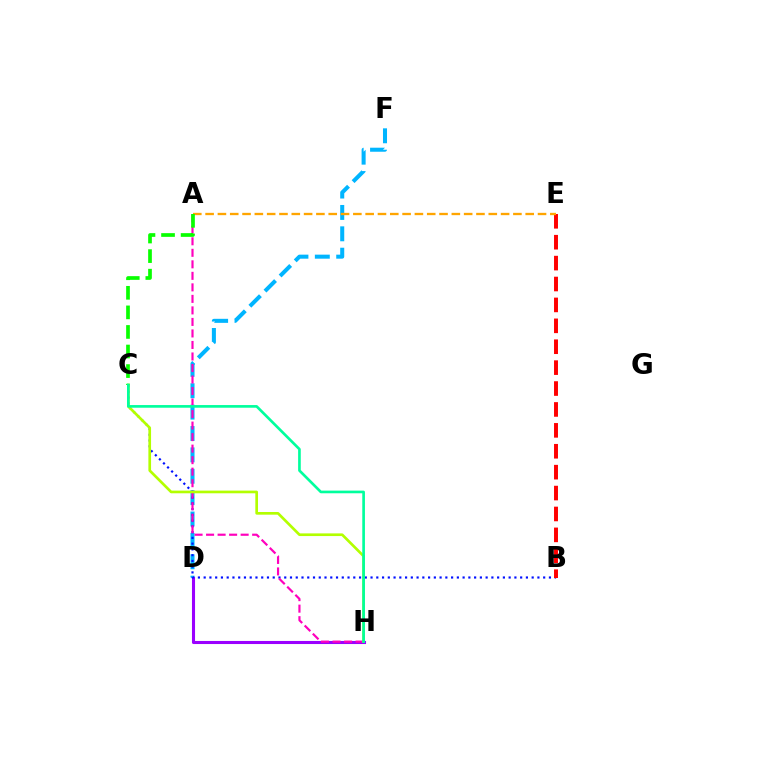{('D', 'F'): [{'color': '#00b5ff', 'line_style': 'dashed', 'thickness': 2.9}], ('D', 'H'): [{'color': '#9b00ff', 'line_style': 'solid', 'thickness': 2.22}], ('B', 'C'): [{'color': '#0010ff', 'line_style': 'dotted', 'thickness': 1.56}], ('A', 'H'): [{'color': '#ff00bd', 'line_style': 'dashed', 'thickness': 1.56}], ('B', 'E'): [{'color': '#ff0000', 'line_style': 'dashed', 'thickness': 2.84}], ('A', 'E'): [{'color': '#ffa500', 'line_style': 'dashed', 'thickness': 1.67}], ('A', 'C'): [{'color': '#08ff00', 'line_style': 'dashed', 'thickness': 2.66}], ('C', 'H'): [{'color': '#b3ff00', 'line_style': 'solid', 'thickness': 1.93}, {'color': '#00ff9d', 'line_style': 'solid', 'thickness': 1.92}]}